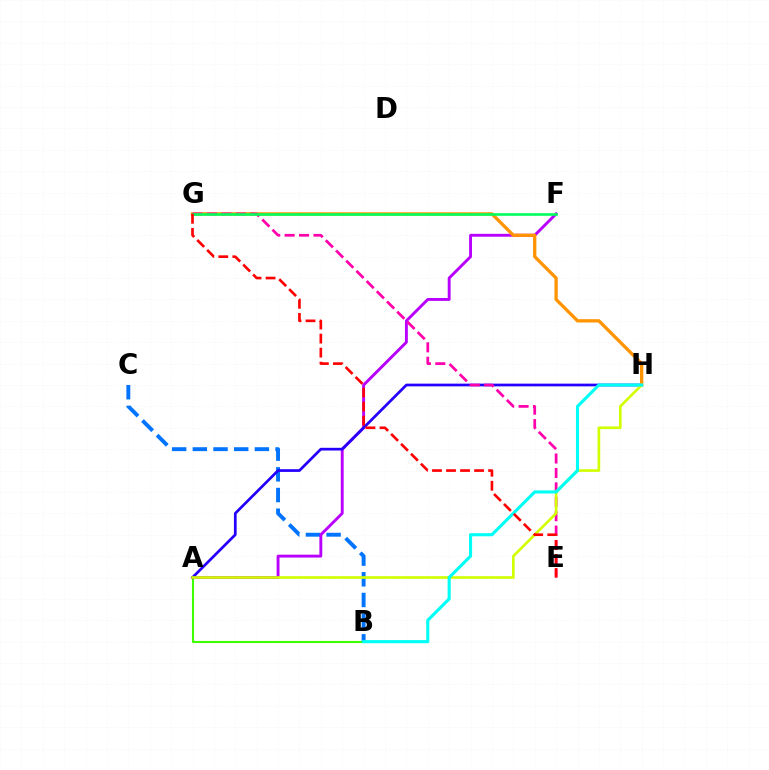{('A', 'B'): [{'color': '#3dff00', 'line_style': 'solid', 'thickness': 1.51}], ('B', 'C'): [{'color': '#0074ff', 'line_style': 'dashed', 'thickness': 2.81}], ('A', 'F'): [{'color': '#b900ff', 'line_style': 'solid', 'thickness': 2.08}], ('A', 'H'): [{'color': '#2500ff', 'line_style': 'solid', 'thickness': 1.96}, {'color': '#d1ff00', 'line_style': 'solid', 'thickness': 1.91}], ('G', 'H'): [{'color': '#ff9400', 'line_style': 'solid', 'thickness': 2.38}], ('E', 'G'): [{'color': '#ff00ac', 'line_style': 'dashed', 'thickness': 1.96}, {'color': '#ff0000', 'line_style': 'dashed', 'thickness': 1.91}], ('F', 'G'): [{'color': '#00ff5c', 'line_style': 'solid', 'thickness': 1.89}], ('B', 'H'): [{'color': '#00fff6', 'line_style': 'solid', 'thickness': 2.24}]}